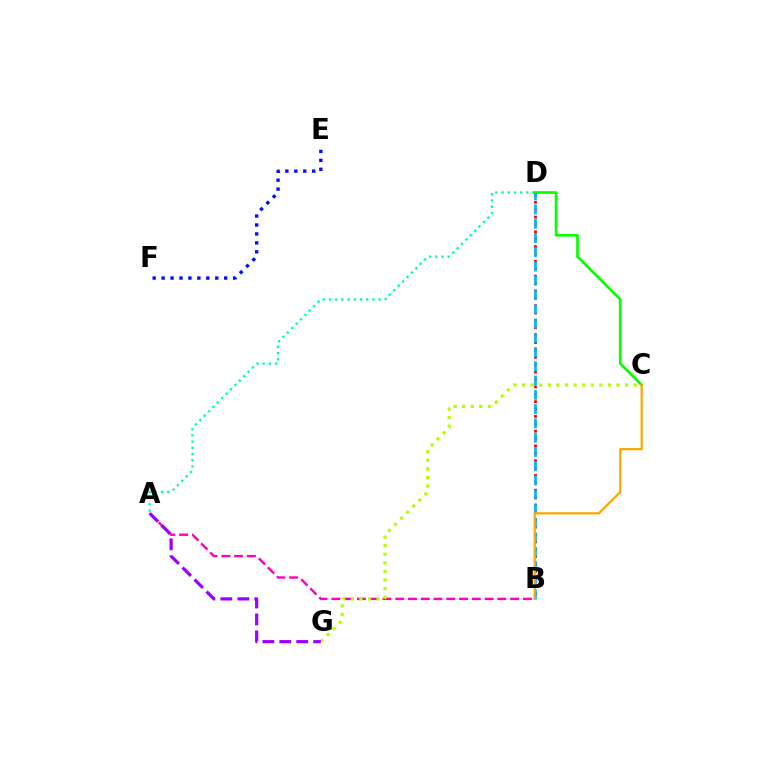{('A', 'B'): [{'color': '#ff00bd', 'line_style': 'dashed', 'thickness': 1.73}], ('E', 'F'): [{'color': '#0010ff', 'line_style': 'dotted', 'thickness': 2.43}], ('C', 'G'): [{'color': '#b3ff00', 'line_style': 'dotted', 'thickness': 2.33}], ('A', 'D'): [{'color': '#00ff9d', 'line_style': 'dotted', 'thickness': 1.68}], ('C', 'D'): [{'color': '#08ff00', 'line_style': 'solid', 'thickness': 1.95}], ('B', 'D'): [{'color': '#ff0000', 'line_style': 'dotted', 'thickness': 2.01}, {'color': '#00b5ff', 'line_style': 'dashed', 'thickness': 1.94}], ('A', 'G'): [{'color': '#9b00ff', 'line_style': 'dashed', 'thickness': 2.3}], ('B', 'C'): [{'color': '#ffa500', 'line_style': 'solid', 'thickness': 1.61}]}